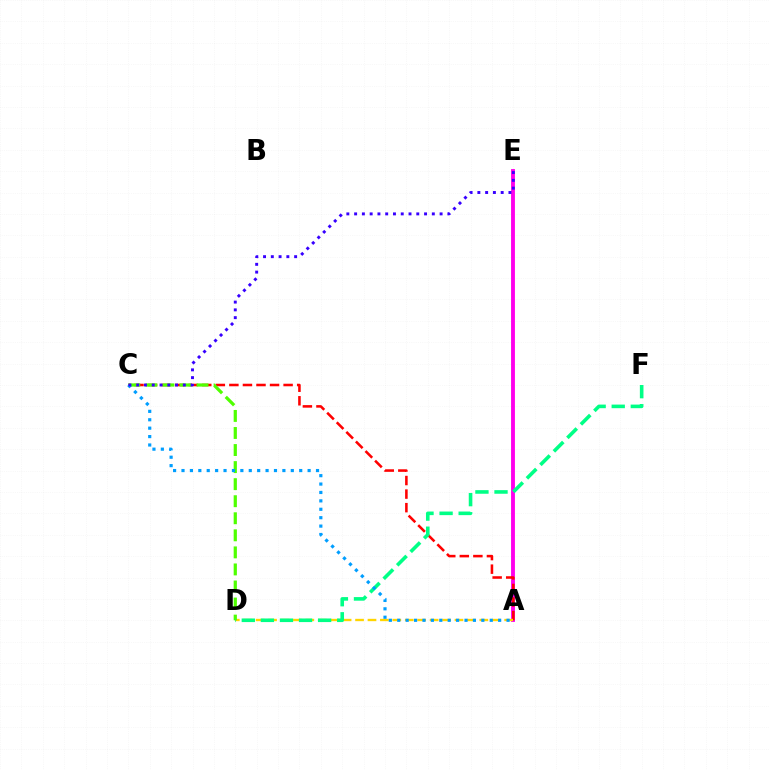{('A', 'E'): [{'color': '#ff00ed', 'line_style': 'solid', 'thickness': 2.79}], ('A', 'C'): [{'color': '#ff0000', 'line_style': 'dashed', 'thickness': 1.84}, {'color': '#009eff', 'line_style': 'dotted', 'thickness': 2.28}], ('A', 'D'): [{'color': '#ffd500', 'line_style': 'dashed', 'thickness': 1.69}], ('C', 'D'): [{'color': '#4fff00', 'line_style': 'dashed', 'thickness': 2.32}], ('D', 'F'): [{'color': '#00ff86', 'line_style': 'dashed', 'thickness': 2.59}], ('C', 'E'): [{'color': '#3700ff', 'line_style': 'dotted', 'thickness': 2.11}]}